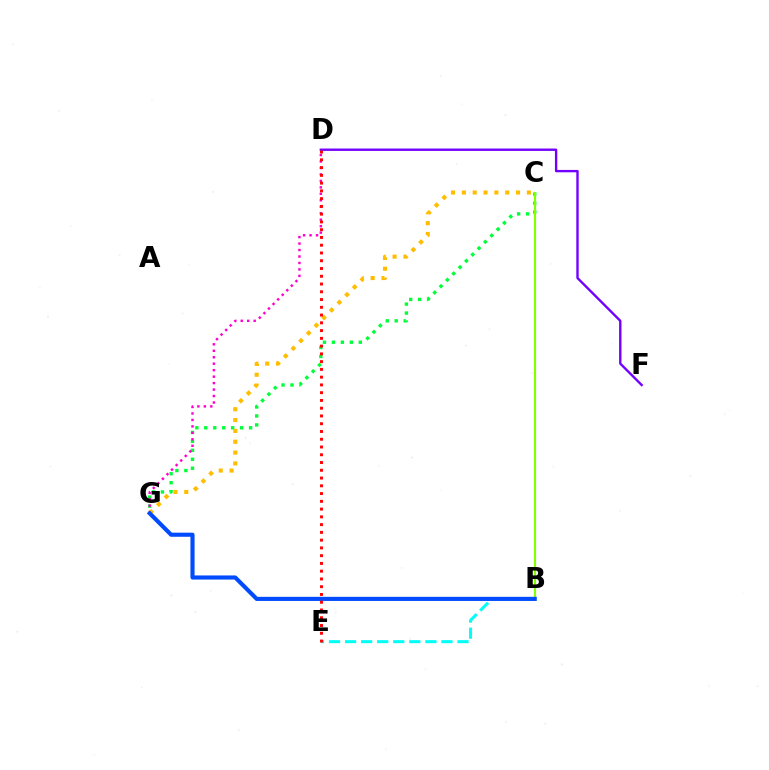{('B', 'E'): [{'color': '#00fff6', 'line_style': 'dashed', 'thickness': 2.18}], ('C', 'G'): [{'color': '#00ff39', 'line_style': 'dotted', 'thickness': 2.43}, {'color': '#ffbd00', 'line_style': 'dotted', 'thickness': 2.94}], ('D', 'F'): [{'color': '#7200ff', 'line_style': 'solid', 'thickness': 1.71}], ('D', 'G'): [{'color': '#ff00cf', 'line_style': 'dotted', 'thickness': 1.76}], ('B', 'C'): [{'color': '#84ff00', 'line_style': 'solid', 'thickness': 1.56}], ('B', 'G'): [{'color': '#004bff', 'line_style': 'solid', 'thickness': 2.96}], ('D', 'E'): [{'color': '#ff0000', 'line_style': 'dotted', 'thickness': 2.11}]}